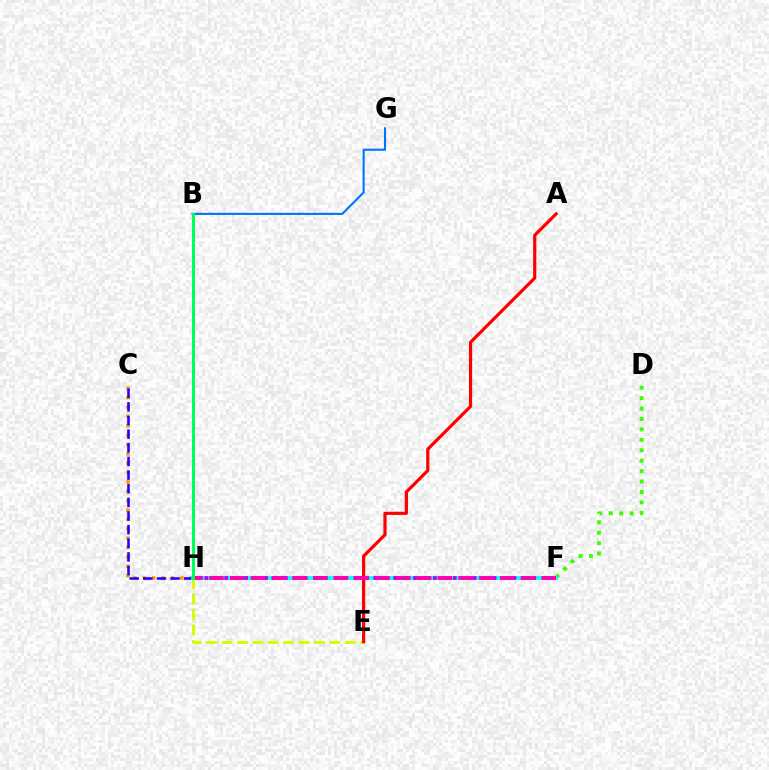{('B', 'G'): [{'color': '#0074ff', 'line_style': 'solid', 'thickness': 1.51}], ('E', 'H'): [{'color': '#d1ff00', 'line_style': 'dashed', 'thickness': 2.09}], ('A', 'E'): [{'color': '#ff0000', 'line_style': 'solid', 'thickness': 2.29}], ('D', 'F'): [{'color': '#3dff00', 'line_style': 'dotted', 'thickness': 2.84}], ('C', 'H'): [{'color': '#ff9400', 'line_style': 'dotted', 'thickness': 2.55}, {'color': '#2500ff', 'line_style': 'dashed', 'thickness': 1.85}], ('F', 'H'): [{'color': '#00fff6', 'line_style': 'solid', 'thickness': 2.72}, {'color': '#b900ff', 'line_style': 'dotted', 'thickness': 2.7}, {'color': '#ff00ac', 'line_style': 'dashed', 'thickness': 2.82}], ('B', 'H'): [{'color': '#00ff5c', 'line_style': 'solid', 'thickness': 2.16}]}